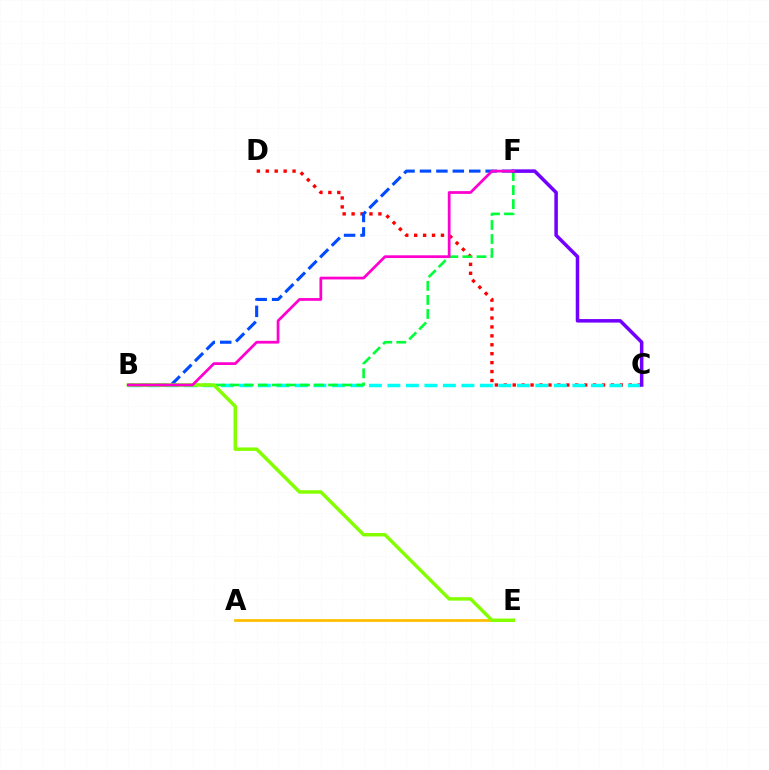{('C', 'D'): [{'color': '#ff0000', 'line_style': 'dotted', 'thickness': 2.43}], ('A', 'E'): [{'color': '#ffbd00', 'line_style': 'solid', 'thickness': 1.97}], ('B', 'F'): [{'color': '#004bff', 'line_style': 'dashed', 'thickness': 2.23}, {'color': '#00ff39', 'line_style': 'dashed', 'thickness': 1.91}, {'color': '#ff00cf', 'line_style': 'solid', 'thickness': 1.98}], ('B', 'C'): [{'color': '#00fff6', 'line_style': 'dashed', 'thickness': 2.51}], ('C', 'F'): [{'color': '#7200ff', 'line_style': 'solid', 'thickness': 2.53}], ('B', 'E'): [{'color': '#84ff00', 'line_style': 'solid', 'thickness': 2.49}]}